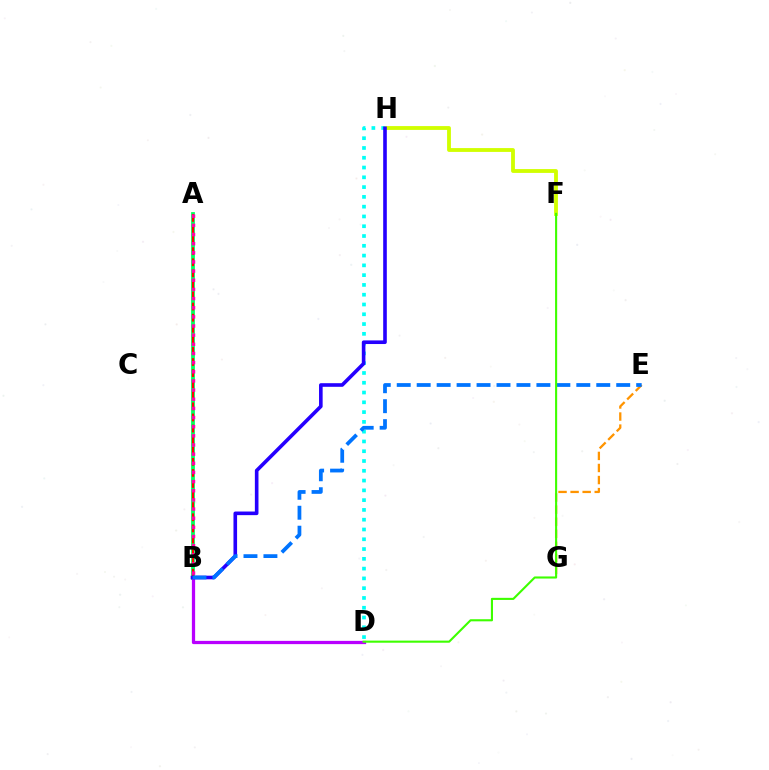{('A', 'B'): [{'color': '#00ff5c', 'line_style': 'solid', 'thickness': 2.72}, {'color': '#ff0000', 'line_style': 'dashed', 'thickness': 1.51}, {'color': '#ff00ac', 'line_style': 'dotted', 'thickness': 2.49}], ('F', 'H'): [{'color': '#d1ff00', 'line_style': 'solid', 'thickness': 2.75}], ('E', 'G'): [{'color': '#ff9400', 'line_style': 'dashed', 'thickness': 1.64}], ('D', 'H'): [{'color': '#00fff6', 'line_style': 'dotted', 'thickness': 2.66}], ('B', 'D'): [{'color': '#b900ff', 'line_style': 'solid', 'thickness': 2.34}], ('B', 'H'): [{'color': '#2500ff', 'line_style': 'solid', 'thickness': 2.6}], ('B', 'E'): [{'color': '#0074ff', 'line_style': 'dashed', 'thickness': 2.71}], ('D', 'F'): [{'color': '#3dff00', 'line_style': 'solid', 'thickness': 1.52}]}